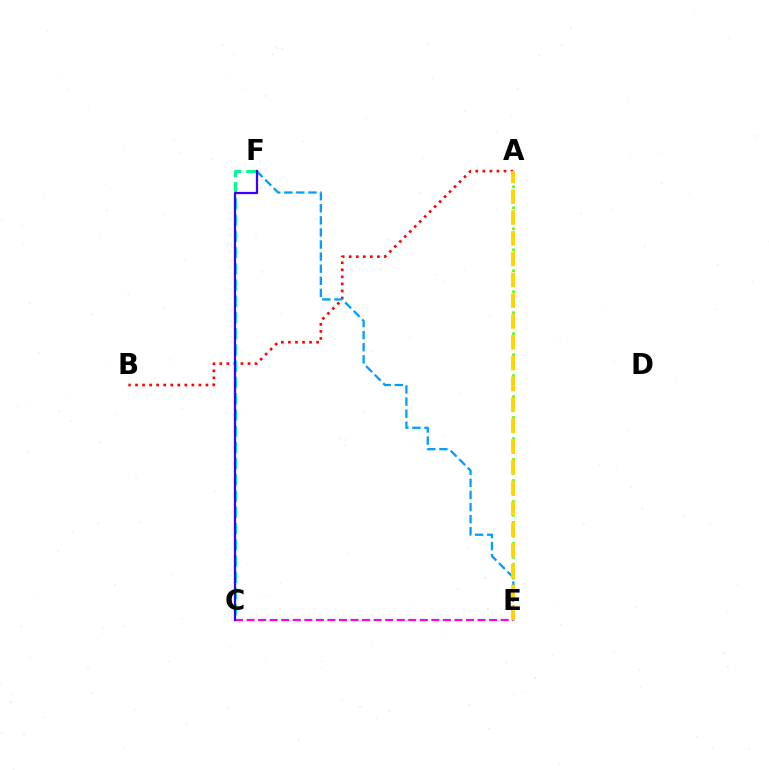{('A', 'B'): [{'color': '#ff0000', 'line_style': 'dotted', 'thickness': 1.91}], ('A', 'E'): [{'color': '#4fff00', 'line_style': 'dotted', 'thickness': 1.9}, {'color': '#ffd500', 'line_style': 'dashed', 'thickness': 2.83}], ('E', 'F'): [{'color': '#009eff', 'line_style': 'dashed', 'thickness': 1.64}], ('C', 'F'): [{'color': '#00ff86', 'line_style': 'dashed', 'thickness': 2.21}, {'color': '#3700ff', 'line_style': 'solid', 'thickness': 1.61}], ('C', 'E'): [{'color': '#ff00ed', 'line_style': 'dashed', 'thickness': 1.57}]}